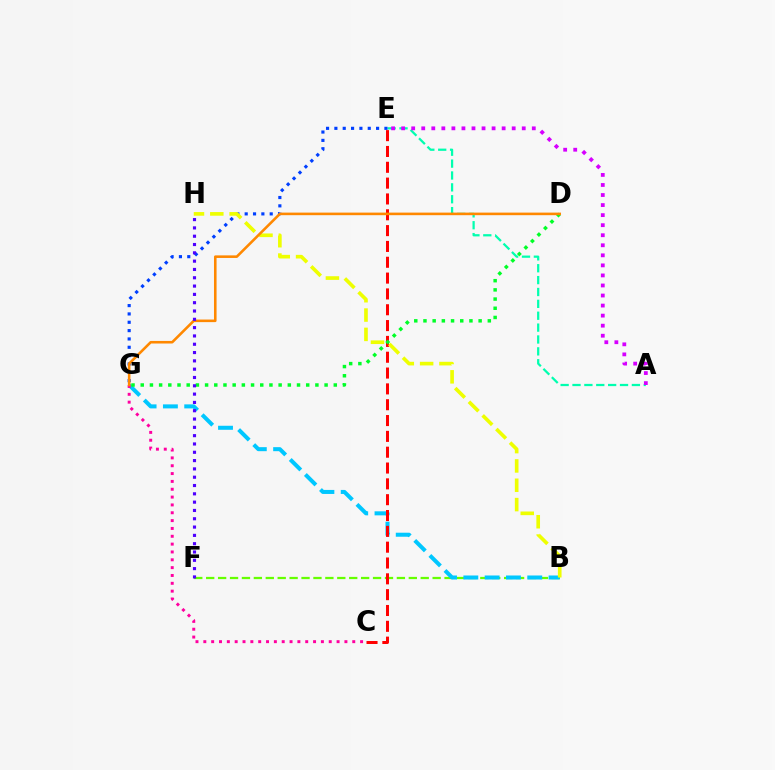{('B', 'F'): [{'color': '#66ff00', 'line_style': 'dashed', 'thickness': 1.62}], ('B', 'G'): [{'color': '#00c7ff', 'line_style': 'dashed', 'thickness': 2.89}], ('A', 'E'): [{'color': '#00ffaf', 'line_style': 'dashed', 'thickness': 1.61}, {'color': '#d600ff', 'line_style': 'dotted', 'thickness': 2.73}], ('E', 'G'): [{'color': '#003fff', 'line_style': 'dotted', 'thickness': 2.27}], ('C', 'E'): [{'color': '#ff0000', 'line_style': 'dashed', 'thickness': 2.15}], ('C', 'G'): [{'color': '#ff00a0', 'line_style': 'dotted', 'thickness': 2.13}], ('B', 'H'): [{'color': '#eeff00', 'line_style': 'dashed', 'thickness': 2.63}], ('D', 'G'): [{'color': '#00ff27', 'line_style': 'dotted', 'thickness': 2.5}, {'color': '#ff8800', 'line_style': 'solid', 'thickness': 1.86}], ('F', 'H'): [{'color': '#4f00ff', 'line_style': 'dotted', 'thickness': 2.26}]}